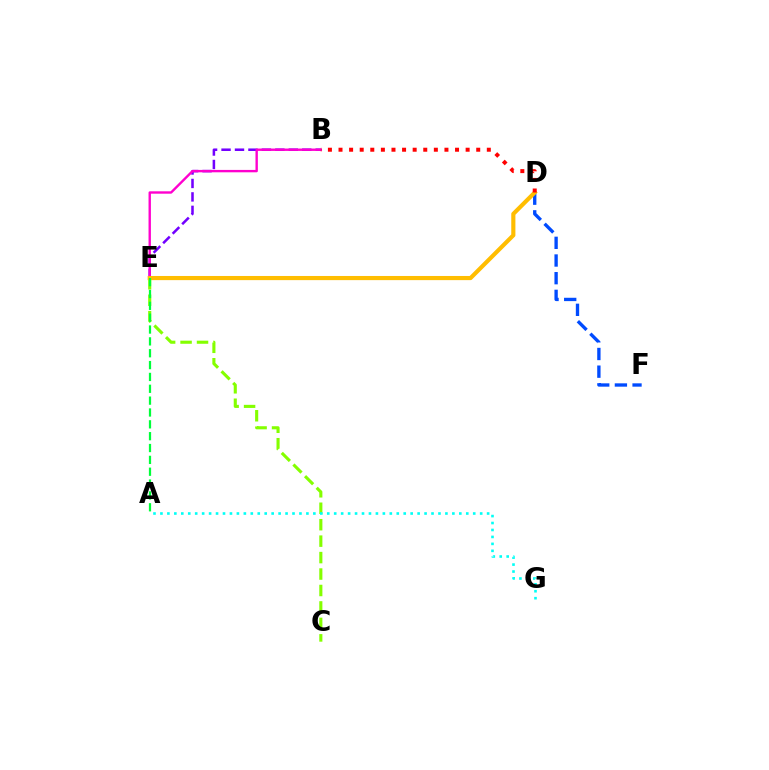{('C', 'E'): [{'color': '#84ff00', 'line_style': 'dashed', 'thickness': 2.23}], ('B', 'E'): [{'color': '#7200ff', 'line_style': 'dashed', 'thickness': 1.83}, {'color': '#ff00cf', 'line_style': 'solid', 'thickness': 1.72}], ('D', 'F'): [{'color': '#004bff', 'line_style': 'dashed', 'thickness': 2.4}], ('D', 'E'): [{'color': '#ffbd00', 'line_style': 'solid', 'thickness': 2.99}], ('A', 'E'): [{'color': '#00ff39', 'line_style': 'dashed', 'thickness': 1.61}], ('A', 'G'): [{'color': '#00fff6', 'line_style': 'dotted', 'thickness': 1.89}], ('B', 'D'): [{'color': '#ff0000', 'line_style': 'dotted', 'thickness': 2.88}]}